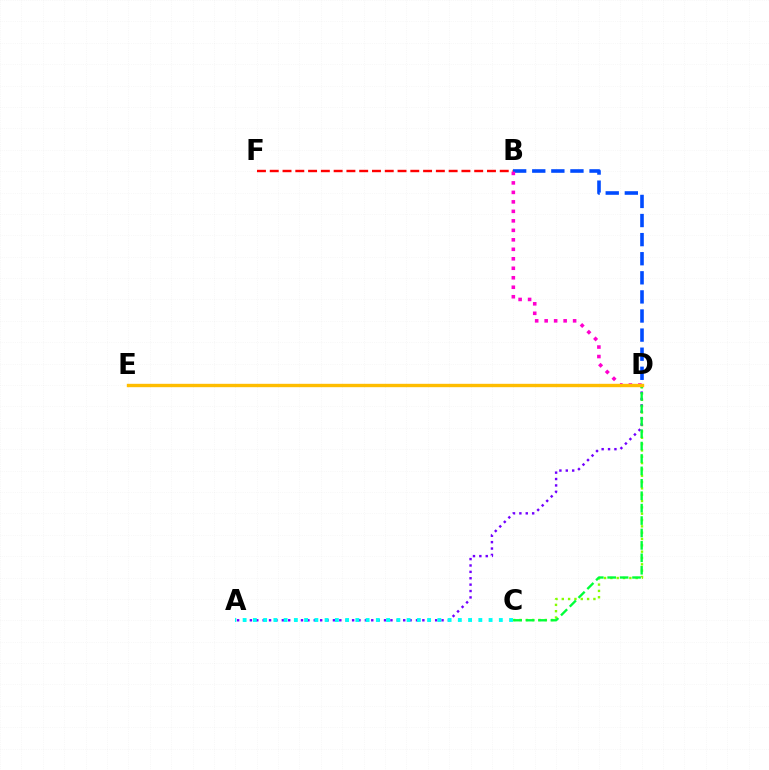{('C', 'D'): [{'color': '#84ff00', 'line_style': 'dotted', 'thickness': 1.72}, {'color': '#00ff39', 'line_style': 'dashed', 'thickness': 1.69}], ('A', 'D'): [{'color': '#7200ff', 'line_style': 'dotted', 'thickness': 1.74}], ('B', 'D'): [{'color': '#004bff', 'line_style': 'dashed', 'thickness': 2.59}, {'color': '#ff00cf', 'line_style': 'dotted', 'thickness': 2.58}], ('B', 'F'): [{'color': '#ff0000', 'line_style': 'dashed', 'thickness': 1.74}], ('A', 'C'): [{'color': '#00fff6', 'line_style': 'dotted', 'thickness': 2.78}], ('D', 'E'): [{'color': '#ffbd00', 'line_style': 'solid', 'thickness': 2.44}]}